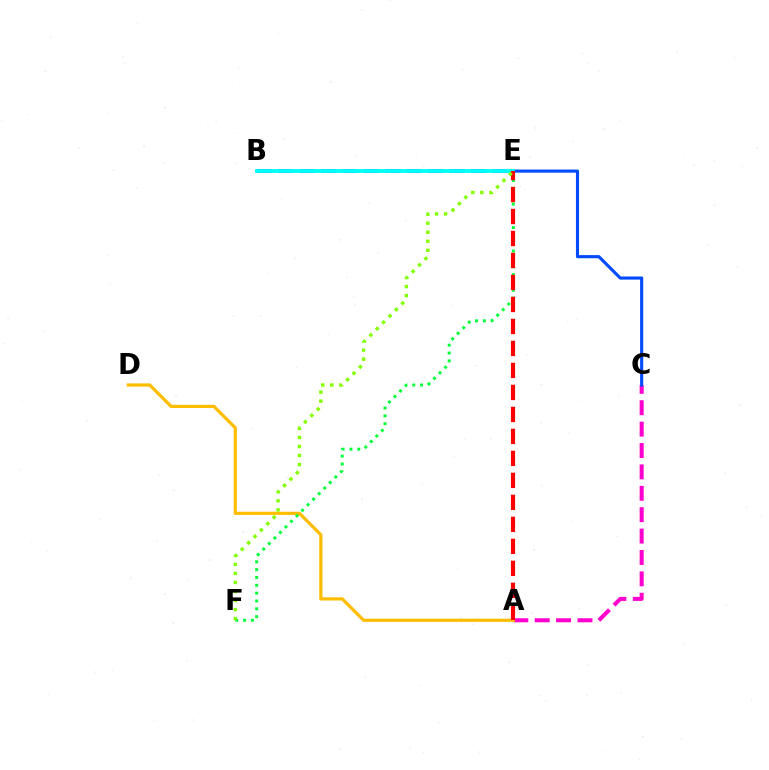{('A', 'C'): [{'color': '#ff00cf', 'line_style': 'dashed', 'thickness': 2.91}], ('B', 'E'): [{'color': '#7200ff', 'line_style': 'dashed', 'thickness': 2.91}, {'color': '#00fff6', 'line_style': 'solid', 'thickness': 2.77}], ('C', 'E'): [{'color': '#004bff', 'line_style': 'solid', 'thickness': 2.25}], ('A', 'D'): [{'color': '#ffbd00', 'line_style': 'solid', 'thickness': 2.31}], ('E', 'F'): [{'color': '#00ff39', 'line_style': 'dotted', 'thickness': 2.13}, {'color': '#84ff00', 'line_style': 'dotted', 'thickness': 2.45}], ('A', 'E'): [{'color': '#ff0000', 'line_style': 'dashed', 'thickness': 2.99}]}